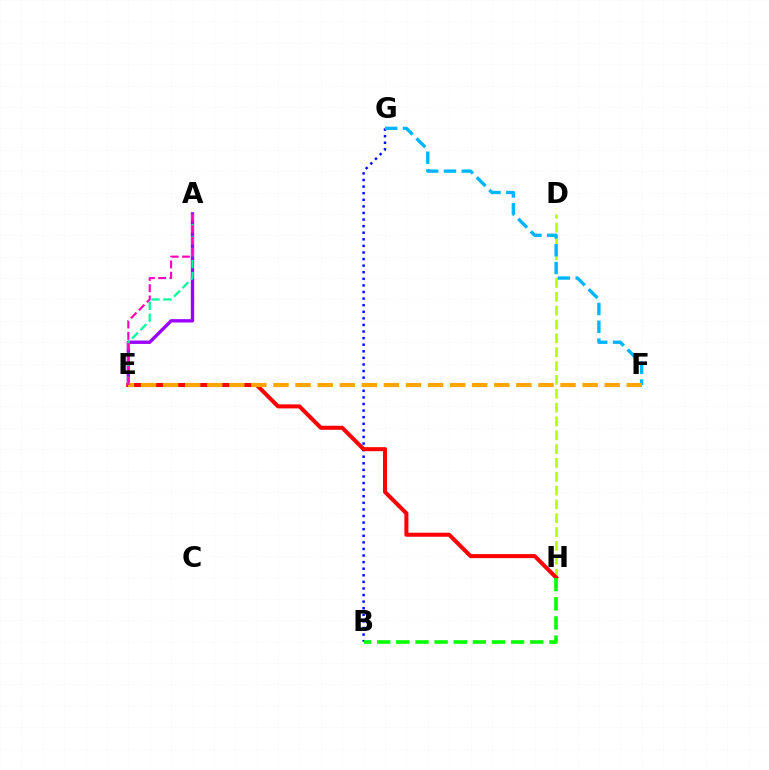{('D', 'H'): [{'color': '#b3ff00', 'line_style': 'dashed', 'thickness': 1.88}], ('B', 'G'): [{'color': '#0010ff', 'line_style': 'dotted', 'thickness': 1.79}], ('A', 'E'): [{'color': '#9b00ff', 'line_style': 'solid', 'thickness': 2.42}, {'color': '#00ff9d', 'line_style': 'dashed', 'thickness': 1.63}, {'color': '#ff00bd', 'line_style': 'dashed', 'thickness': 1.54}], ('E', 'H'): [{'color': '#ff0000', 'line_style': 'solid', 'thickness': 2.9}], ('B', 'H'): [{'color': '#08ff00', 'line_style': 'dashed', 'thickness': 2.6}], ('F', 'G'): [{'color': '#00b5ff', 'line_style': 'dashed', 'thickness': 2.42}], ('E', 'F'): [{'color': '#ffa500', 'line_style': 'dashed', 'thickness': 3.0}]}